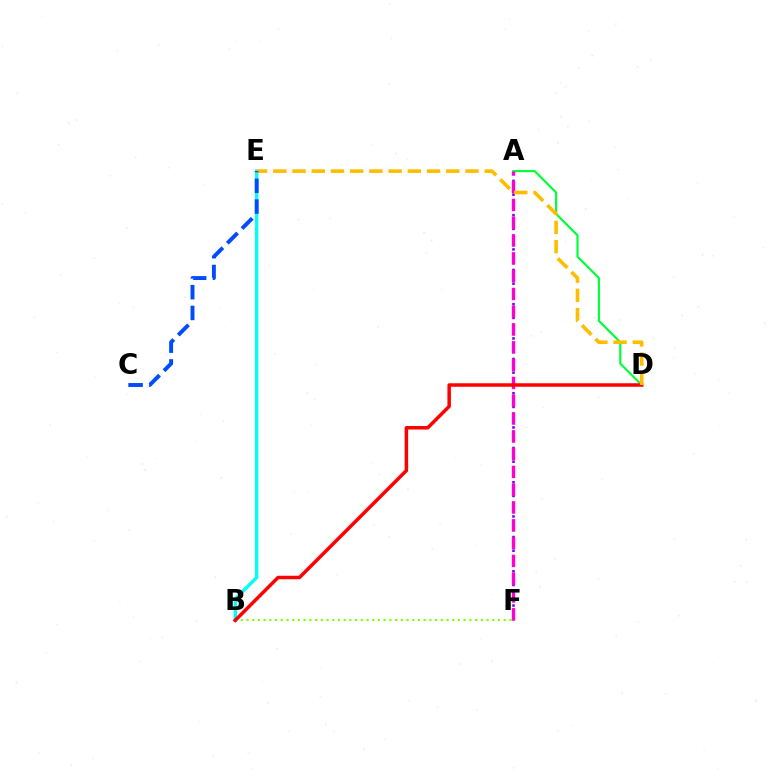{('B', 'F'): [{'color': '#84ff00', 'line_style': 'dotted', 'thickness': 1.55}], ('A', 'F'): [{'color': '#7200ff', 'line_style': 'dotted', 'thickness': 1.86}, {'color': '#ff00cf', 'line_style': 'dashed', 'thickness': 2.42}], ('A', 'D'): [{'color': '#00ff39', 'line_style': 'solid', 'thickness': 1.56}], ('B', 'E'): [{'color': '#00fff6', 'line_style': 'solid', 'thickness': 2.44}], ('B', 'D'): [{'color': '#ff0000', 'line_style': 'solid', 'thickness': 2.52}], ('D', 'E'): [{'color': '#ffbd00', 'line_style': 'dashed', 'thickness': 2.61}], ('C', 'E'): [{'color': '#004bff', 'line_style': 'dashed', 'thickness': 2.82}]}